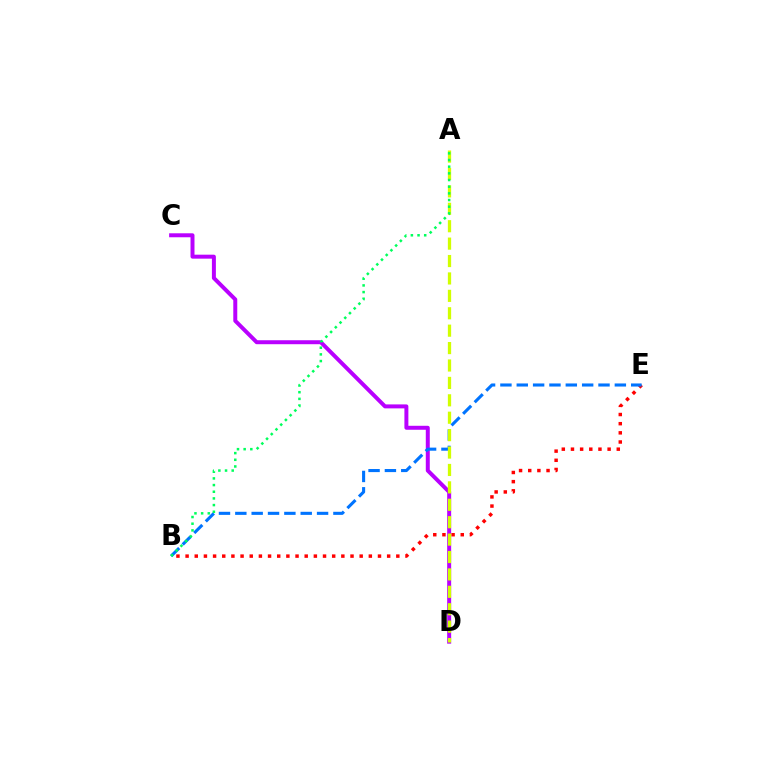{('C', 'D'): [{'color': '#b900ff', 'line_style': 'solid', 'thickness': 2.86}], ('B', 'E'): [{'color': '#ff0000', 'line_style': 'dotted', 'thickness': 2.49}, {'color': '#0074ff', 'line_style': 'dashed', 'thickness': 2.22}], ('A', 'D'): [{'color': '#d1ff00', 'line_style': 'dashed', 'thickness': 2.37}], ('A', 'B'): [{'color': '#00ff5c', 'line_style': 'dotted', 'thickness': 1.81}]}